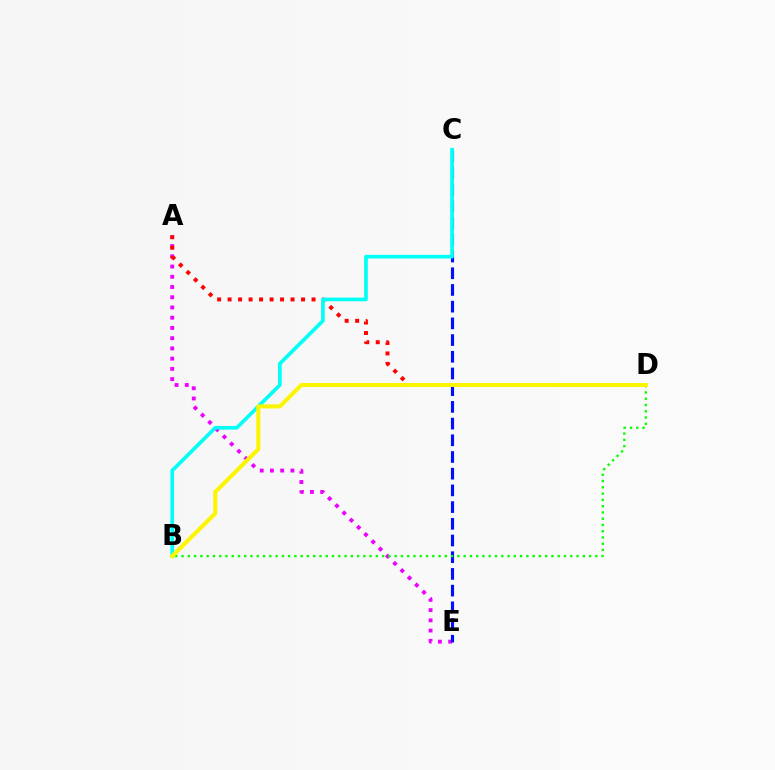{('A', 'E'): [{'color': '#ee00ff', 'line_style': 'dotted', 'thickness': 2.78}], ('C', 'E'): [{'color': '#0010ff', 'line_style': 'dashed', 'thickness': 2.27}], ('A', 'D'): [{'color': '#ff0000', 'line_style': 'dotted', 'thickness': 2.85}], ('B', 'D'): [{'color': '#08ff00', 'line_style': 'dotted', 'thickness': 1.7}, {'color': '#fcf500', 'line_style': 'solid', 'thickness': 2.92}], ('B', 'C'): [{'color': '#00fff6', 'line_style': 'solid', 'thickness': 2.63}]}